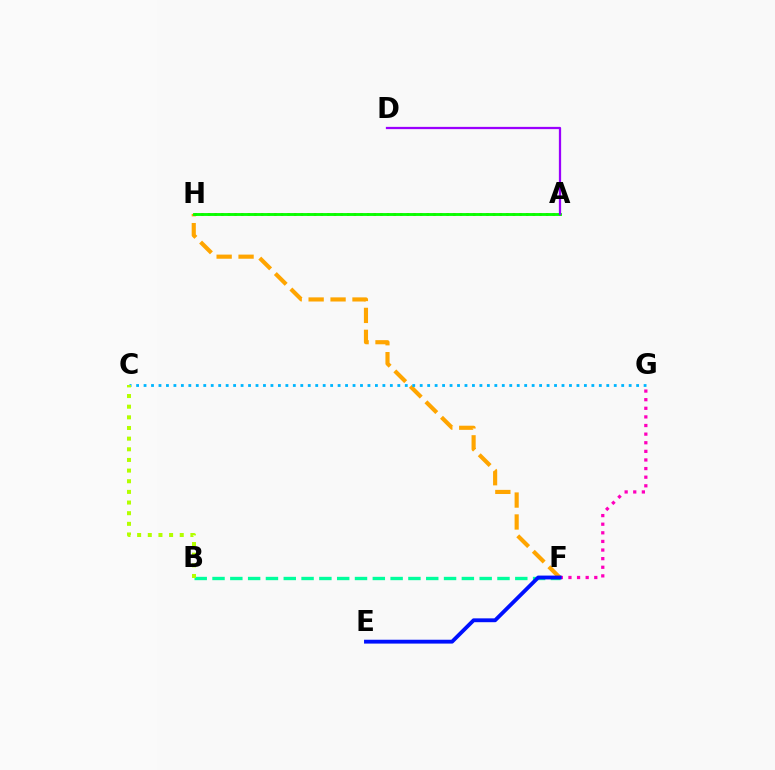{('F', 'H'): [{'color': '#ffa500', 'line_style': 'dashed', 'thickness': 2.98}], ('A', 'H'): [{'color': '#ff0000', 'line_style': 'dotted', 'thickness': 1.8}, {'color': '#08ff00', 'line_style': 'solid', 'thickness': 2.07}], ('F', 'G'): [{'color': '#ff00bd', 'line_style': 'dotted', 'thickness': 2.34}], ('A', 'D'): [{'color': '#9b00ff', 'line_style': 'solid', 'thickness': 1.62}], ('B', 'F'): [{'color': '#00ff9d', 'line_style': 'dashed', 'thickness': 2.42}], ('C', 'G'): [{'color': '#00b5ff', 'line_style': 'dotted', 'thickness': 2.03}], ('B', 'C'): [{'color': '#b3ff00', 'line_style': 'dotted', 'thickness': 2.89}], ('E', 'F'): [{'color': '#0010ff', 'line_style': 'solid', 'thickness': 2.77}]}